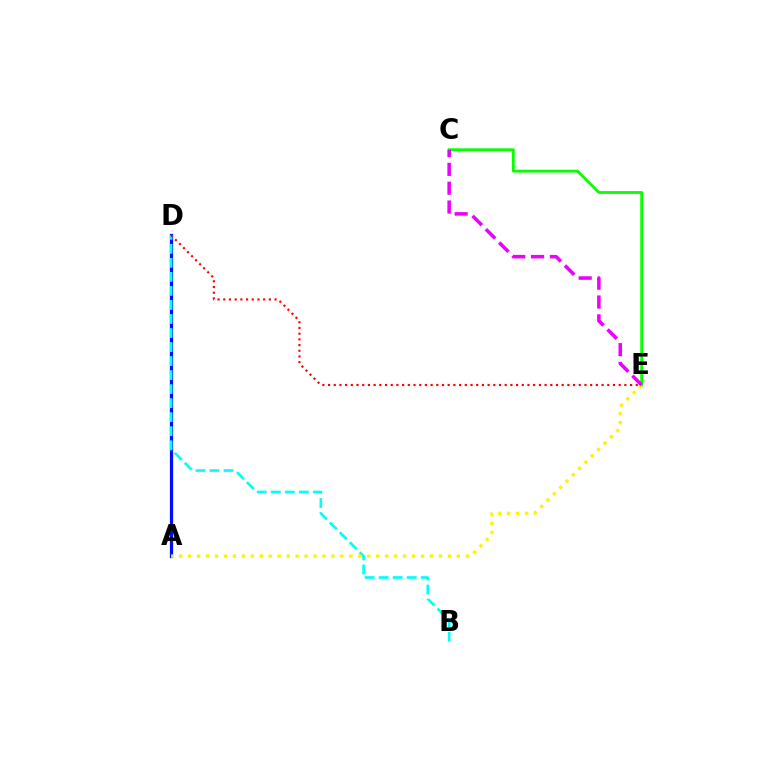{('A', 'D'): [{'color': '#0010ff', 'line_style': 'solid', 'thickness': 2.33}], ('B', 'D'): [{'color': '#00fff6', 'line_style': 'dashed', 'thickness': 1.91}], ('C', 'E'): [{'color': '#08ff00', 'line_style': 'solid', 'thickness': 2.03}, {'color': '#ee00ff', 'line_style': 'dashed', 'thickness': 2.56}], ('A', 'E'): [{'color': '#fcf500', 'line_style': 'dotted', 'thickness': 2.43}], ('D', 'E'): [{'color': '#ff0000', 'line_style': 'dotted', 'thickness': 1.55}]}